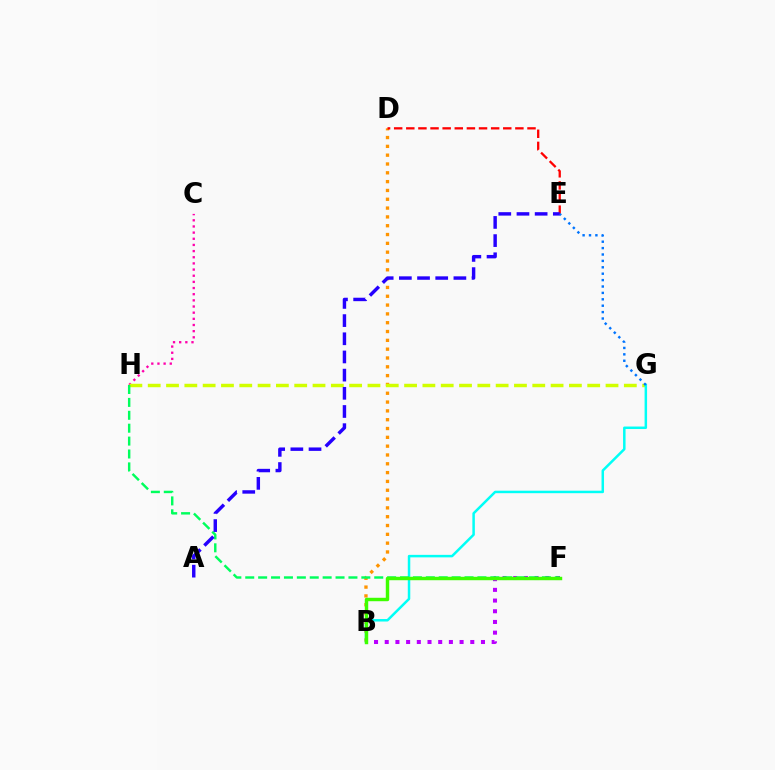{('B', 'D'): [{'color': '#ff9400', 'line_style': 'dotted', 'thickness': 2.4}], ('C', 'H'): [{'color': '#ff00ac', 'line_style': 'dotted', 'thickness': 1.67}], ('G', 'H'): [{'color': '#d1ff00', 'line_style': 'dashed', 'thickness': 2.49}], ('B', 'G'): [{'color': '#00fff6', 'line_style': 'solid', 'thickness': 1.8}], ('B', 'F'): [{'color': '#b900ff', 'line_style': 'dotted', 'thickness': 2.91}, {'color': '#3dff00', 'line_style': 'solid', 'thickness': 2.48}], ('F', 'H'): [{'color': '#00ff5c', 'line_style': 'dashed', 'thickness': 1.75}], ('D', 'E'): [{'color': '#ff0000', 'line_style': 'dashed', 'thickness': 1.65}], ('E', 'G'): [{'color': '#0074ff', 'line_style': 'dotted', 'thickness': 1.74}], ('A', 'E'): [{'color': '#2500ff', 'line_style': 'dashed', 'thickness': 2.47}]}